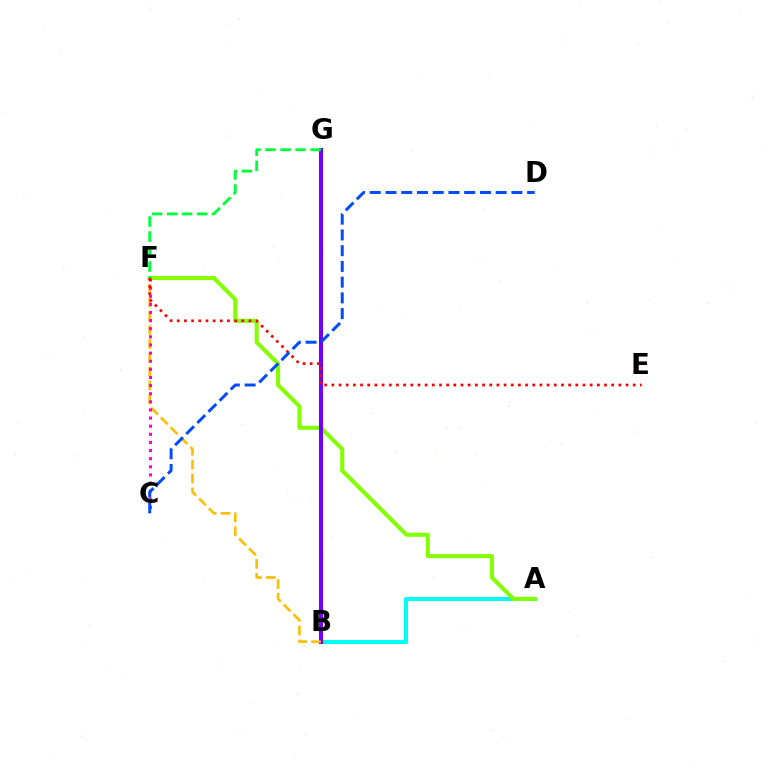{('A', 'B'): [{'color': '#00fff6', 'line_style': 'solid', 'thickness': 2.88}], ('A', 'F'): [{'color': '#84ff00', 'line_style': 'solid', 'thickness': 2.92}], ('B', 'G'): [{'color': '#7200ff', 'line_style': 'solid', 'thickness': 2.94}], ('B', 'F'): [{'color': '#ffbd00', 'line_style': 'dashed', 'thickness': 1.88}], ('C', 'F'): [{'color': '#ff00cf', 'line_style': 'dotted', 'thickness': 2.21}], ('E', 'F'): [{'color': '#ff0000', 'line_style': 'dotted', 'thickness': 1.95}], ('C', 'D'): [{'color': '#004bff', 'line_style': 'dashed', 'thickness': 2.14}], ('F', 'G'): [{'color': '#00ff39', 'line_style': 'dashed', 'thickness': 2.04}]}